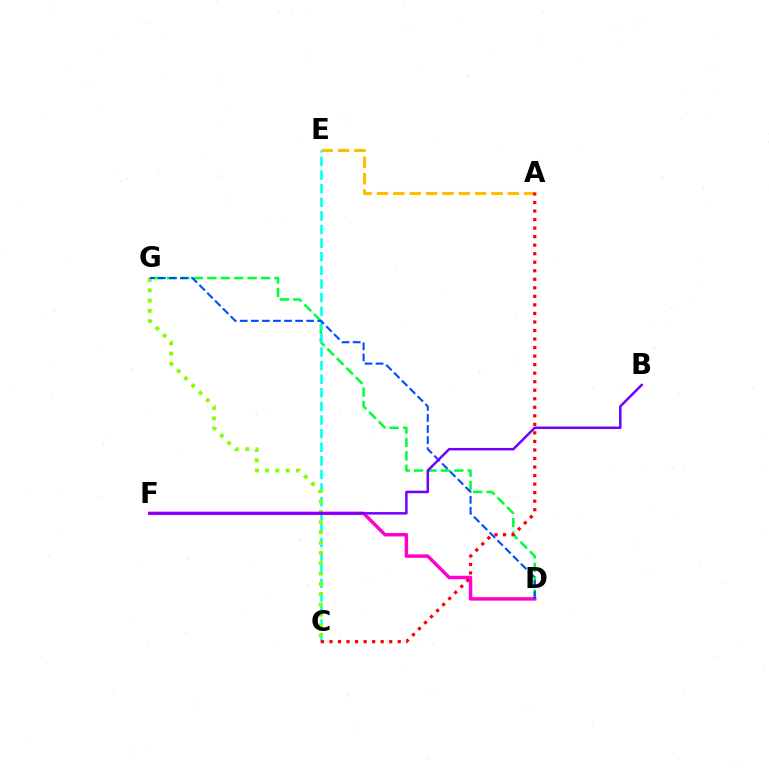{('A', 'E'): [{'color': '#ffbd00', 'line_style': 'dashed', 'thickness': 2.22}], ('D', 'G'): [{'color': '#00ff39', 'line_style': 'dashed', 'thickness': 1.82}, {'color': '#004bff', 'line_style': 'dashed', 'thickness': 1.5}], ('C', 'E'): [{'color': '#00fff6', 'line_style': 'dashed', 'thickness': 1.85}], ('C', 'G'): [{'color': '#84ff00', 'line_style': 'dotted', 'thickness': 2.8}], ('D', 'F'): [{'color': '#ff00cf', 'line_style': 'solid', 'thickness': 2.48}], ('A', 'C'): [{'color': '#ff0000', 'line_style': 'dotted', 'thickness': 2.32}], ('B', 'F'): [{'color': '#7200ff', 'line_style': 'solid', 'thickness': 1.79}]}